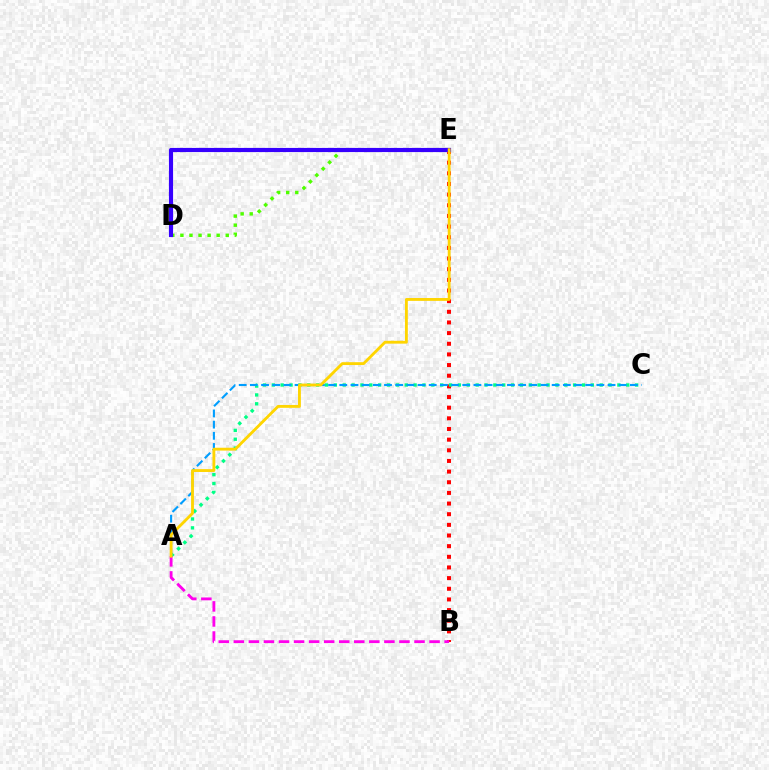{('B', 'E'): [{'color': '#ff0000', 'line_style': 'dotted', 'thickness': 2.89}], ('A', 'C'): [{'color': '#00ff86', 'line_style': 'dotted', 'thickness': 2.41}, {'color': '#009eff', 'line_style': 'dashed', 'thickness': 1.52}], ('D', 'E'): [{'color': '#4fff00', 'line_style': 'dotted', 'thickness': 2.46}, {'color': '#3700ff', 'line_style': 'solid', 'thickness': 2.99}], ('A', 'B'): [{'color': '#ff00ed', 'line_style': 'dashed', 'thickness': 2.05}], ('A', 'E'): [{'color': '#ffd500', 'line_style': 'solid', 'thickness': 2.05}]}